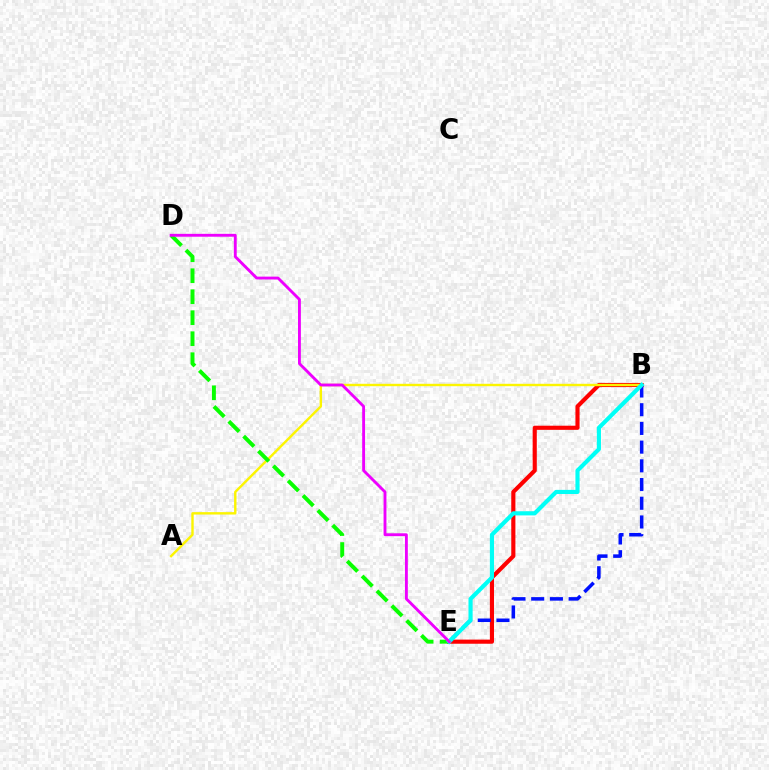{('B', 'E'): [{'color': '#ff0000', 'line_style': 'solid', 'thickness': 2.98}, {'color': '#0010ff', 'line_style': 'dashed', 'thickness': 2.54}, {'color': '#00fff6', 'line_style': 'solid', 'thickness': 2.98}], ('A', 'B'): [{'color': '#fcf500', 'line_style': 'solid', 'thickness': 1.73}], ('D', 'E'): [{'color': '#08ff00', 'line_style': 'dashed', 'thickness': 2.85}, {'color': '#ee00ff', 'line_style': 'solid', 'thickness': 2.06}]}